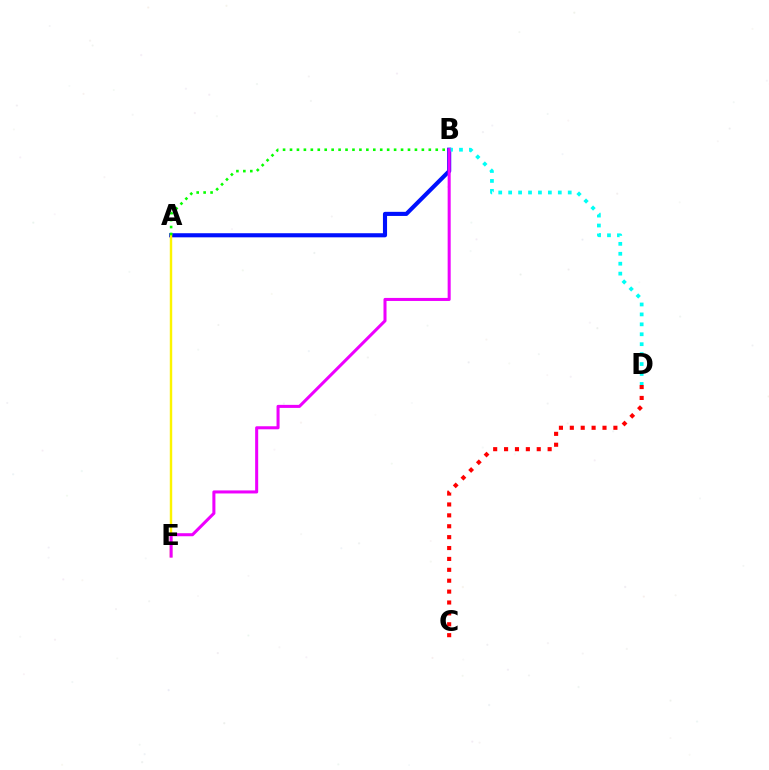{('A', 'B'): [{'color': '#0010ff', 'line_style': 'solid', 'thickness': 2.96}, {'color': '#08ff00', 'line_style': 'dotted', 'thickness': 1.89}], ('B', 'D'): [{'color': '#00fff6', 'line_style': 'dotted', 'thickness': 2.7}], ('A', 'E'): [{'color': '#fcf500', 'line_style': 'solid', 'thickness': 1.75}], ('C', 'D'): [{'color': '#ff0000', 'line_style': 'dotted', 'thickness': 2.96}], ('B', 'E'): [{'color': '#ee00ff', 'line_style': 'solid', 'thickness': 2.19}]}